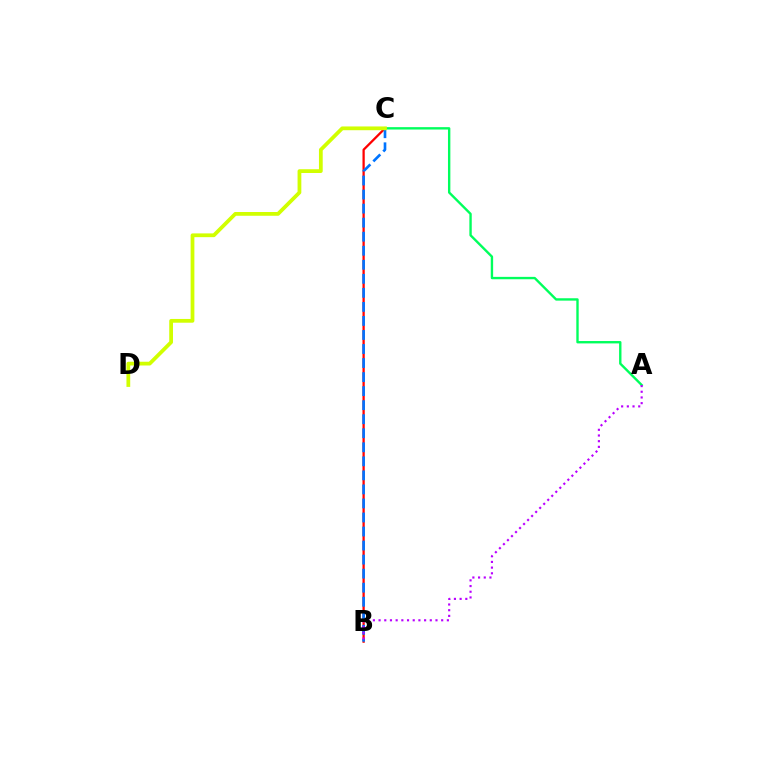{('B', 'C'): [{'color': '#ff0000', 'line_style': 'solid', 'thickness': 1.64}, {'color': '#0074ff', 'line_style': 'dashed', 'thickness': 1.91}], ('A', 'C'): [{'color': '#00ff5c', 'line_style': 'solid', 'thickness': 1.71}], ('C', 'D'): [{'color': '#d1ff00', 'line_style': 'solid', 'thickness': 2.71}], ('A', 'B'): [{'color': '#b900ff', 'line_style': 'dotted', 'thickness': 1.55}]}